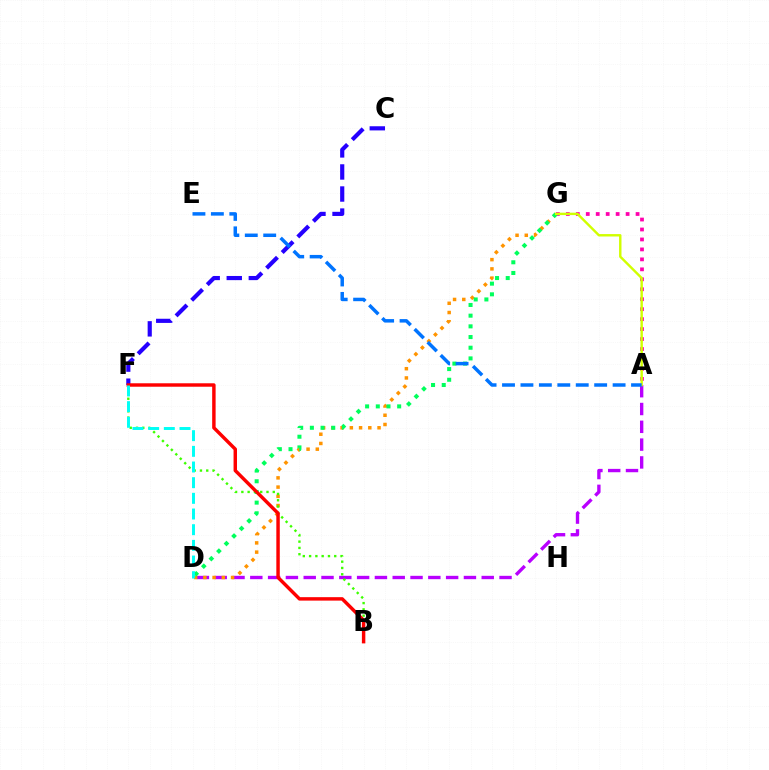{('A', 'D'): [{'color': '#b900ff', 'line_style': 'dashed', 'thickness': 2.42}], ('D', 'G'): [{'color': '#ff9400', 'line_style': 'dotted', 'thickness': 2.51}, {'color': '#00ff5c', 'line_style': 'dotted', 'thickness': 2.9}], ('A', 'G'): [{'color': '#ff00ac', 'line_style': 'dotted', 'thickness': 2.71}, {'color': '#d1ff00', 'line_style': 'solid', 'thickness': 1.74}], ('C', 'F'): [{'color': '#2500ff', 'line_style': 'dashed', 'thickness': 3.0}], ('B', 'F'): [{'color': '#3dff00', 'line_style': 'dotted', 'thickness': 1.71}, {'color': '#ff0000', 'line_style': 'solid', 'thickness': 2.48}], ('A', 'E'): [{'color': '#0074ff', 'line_style': 'dashed', 'thickness': 2.5}], ('D', 'F'): [{'color': '#00fff6', 'line_style': 'dashed', 'thickness': 2.13}]}